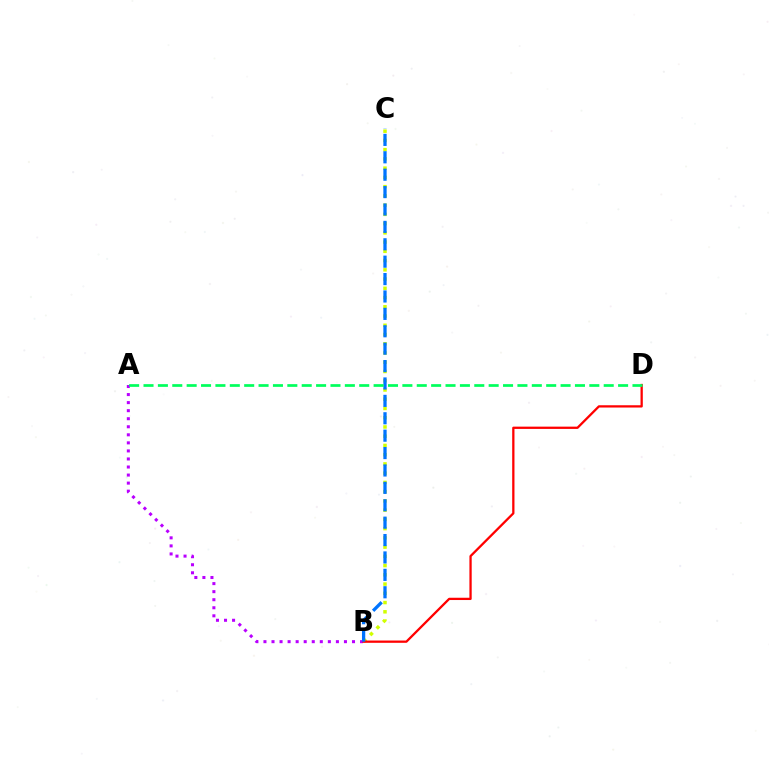{('A', 'B'): [{'color': '#b900ff', 'line_style': 'dotted', 'thickness': 2.19}], ('B', 'C'): [{'color': '#d1ff00', 'line_style': 'dotted', 'thickness': 2.51}, {'color': '#0074ff', 'line_style': 'dashed', 'thickness': 2.36}], ('B', 'D'): [{'color': '#ff0000', 'line_style': 'solid', 'thickness': 1.64}], ('A', 'D'): [{'color': '#00ff5c', 'line_style': 'dashed', 'thickness': 1.95}]}